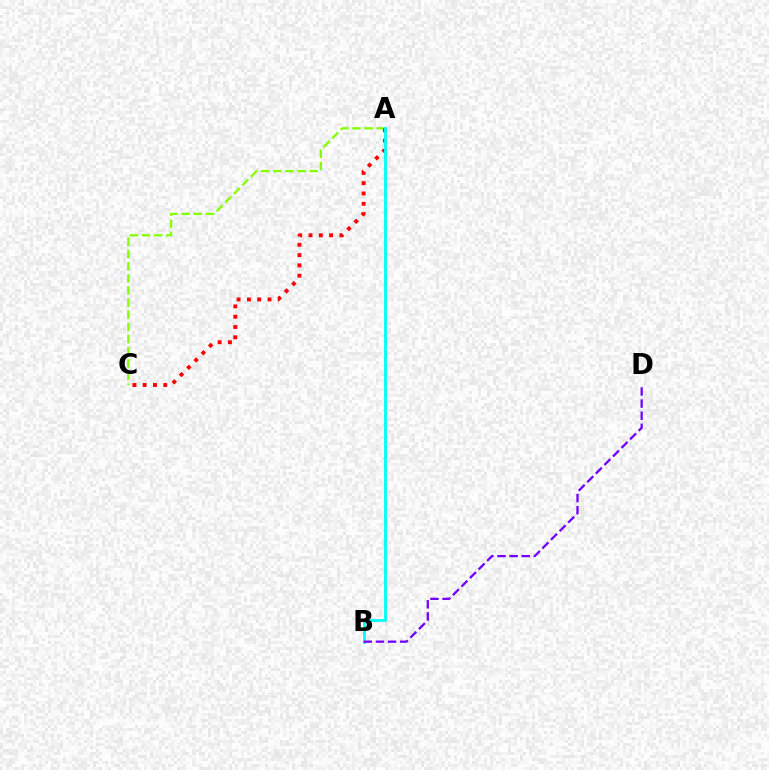{('A', 'C'): [{'color': '#84ff00', 'line_style': 'dashed', 'thickness': 1.65}, {'color': '#ff0000', 'line_style': 'dotted', 'thickness': 2.8}], ('A', 'B'): [{'color': '#00fff6', 'line_style': 'solid', 'thickness': 2.04}], ('B', 'D'): [{'color': '#7200ff', 'line_style': 'dashed', 'thickness': 1.64}]}